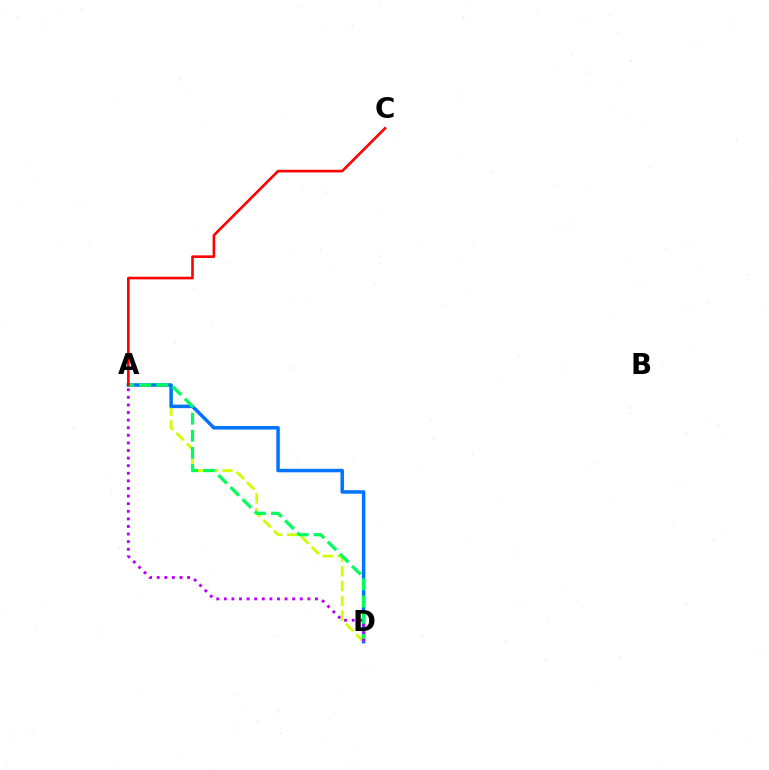{('A', 'D'): [{'color': '#d1ff00', 'line_style': 'dashed', 'thickness': 2.01}, {'color': '#0074ff', 'line_style': 'solid', 'thickness': 2.51}, {'color': '#00ff5c', 'line_style': 'dashed', 'thickness': 2.33}, {'color': '#b900ff', 'line_style': 'dotted', 'thickness': 2.06}], ('A', 'C'): [{'color': '#ff0000', 'line_style': 'solid', 'thickness': 1.89}]}